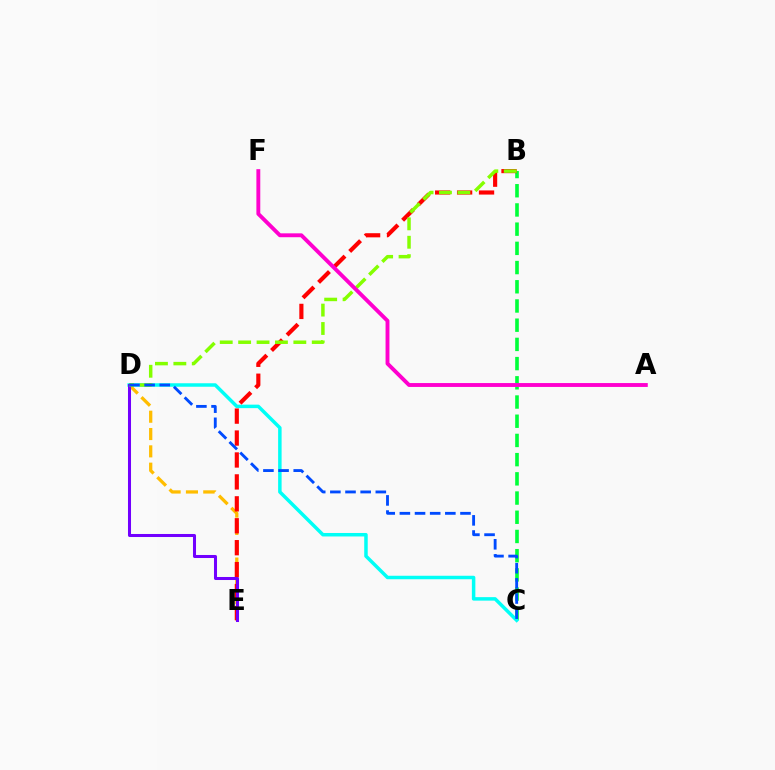{('D', 'E'): [{'color': '#ffbd00', 'line_style': 'dashed', 'thickness': 2.35}, {'color': '#7200ff', 'line_style': 'solid', 'thickness': 2.18}], ('B', 'C'): [{'color': '#00ff39', 'line_style': 'dashed', 'thickness': 2.61}], ('C', 'D'): [{'color': '#00fff6', 'line_style': 'solid', 'thickness': 2.51}, {'color': '#004bff', 'line_style': 'dashed', 'thickness': 2.06}], ('B', 'E'): [{'color': '#ff0000', 'line_style': 'dashed', 'thickness': 2.98}], ('B', 'D'): [{'color': '#84ff00', 'line_style': 'dashed', 'thickness': 2.5}], ('A', 'F'): [{'color': '#ff00cf', 'line_style': 'solid', 'thickness': 2.8}]}